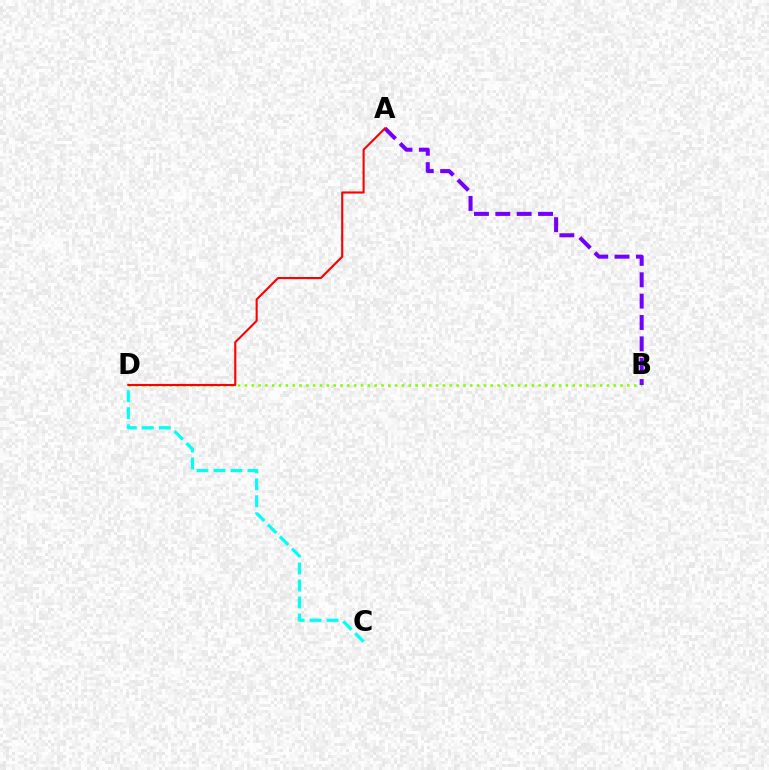{('B', 'D'): [{'color': '#84ff00', 'line_style': 'dotted', 'thickness': 1.86}], ('C', 'D'): [{'color': '#00fff6', 'line_style': 'dashed', 'thickness': 2.31}], ('A', 'B'): [{'color': '#7200ff', 'line_style': 'dashed', 'thickness': 2.9}], ('A', 'D'): [{'color': '#ff0000', 'line_style': 'solid', 'thickness': 1.52}]}